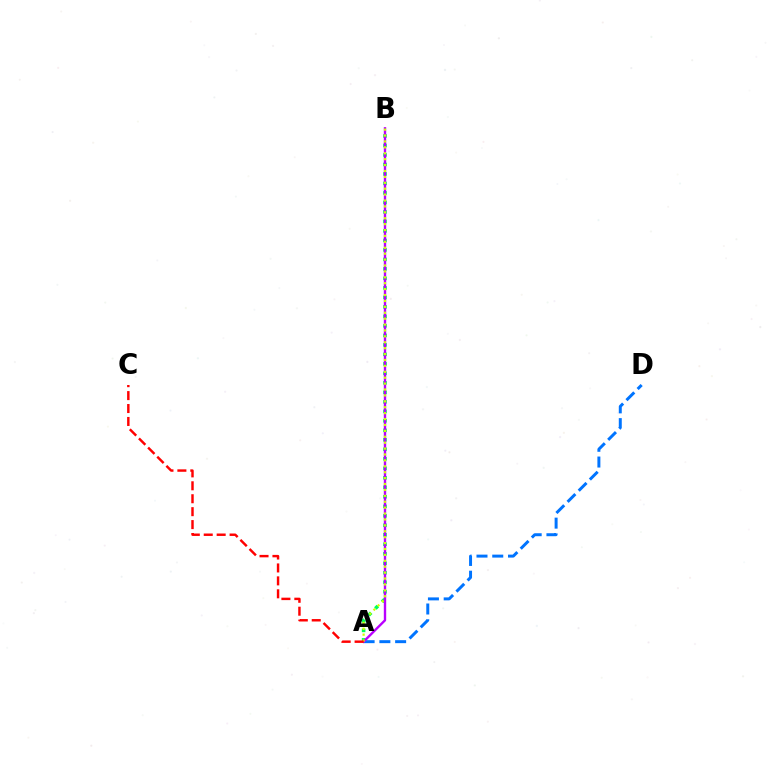{('A', 'B'): [{'color': '#00ff5c', 'line_style': 'dotted', 'thickness': 2.58}, {'color': '#b900ff', 'line_style': 'solid', 'thickness': 1.71}, {'color': '#d1ff00', 'line_style': 'dotted', 'thickness': 1.6}], ('A', 'D'): [{'color': '#0074ff', 'line_style': 'dashed', 'thickness': 2.14}], ('A', 'C'): [{'color': '#ff0000', 'line_style': 'dashed', 'thickness': 1.76}]}